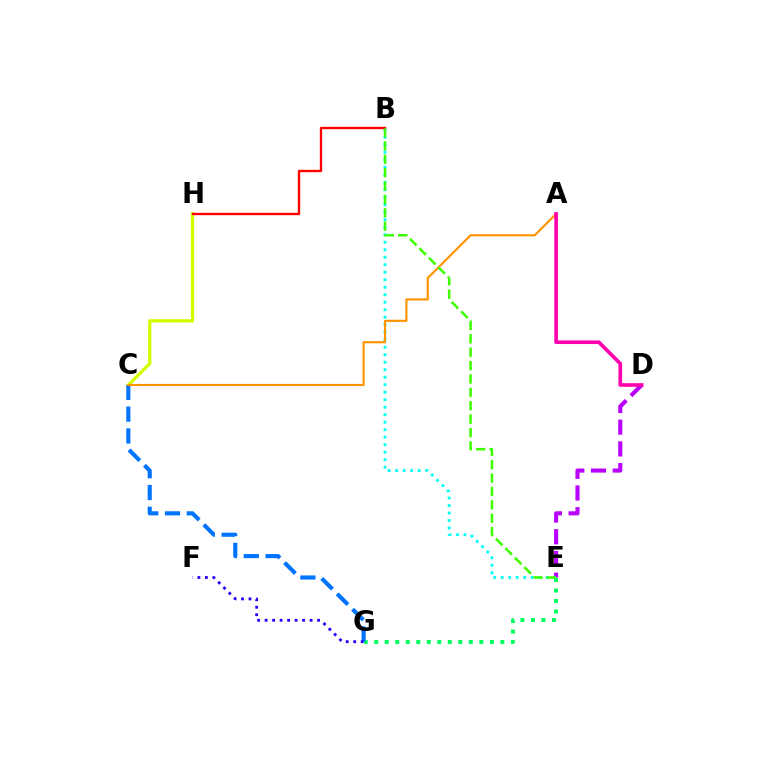{('D', 'E'): [{'color': '#b900ff', 'line_style': 'dashed', 'thickness': 2.95}], ('B', 'E'): [{'color': '#00fff6', 'line_style': 'dotted', 'thickness': 2.04}, {'color': '#3dff00', 'line_style': 'dashed', 'thickness': 1.82}], ('C', 'H'): [{'color': '#d1ff00', 'line_style': 'solid', 'thickness': 2.38}], ('E', 'G'): [{'color': '#00ff5c', 'line_style': 'dotted', 'thickness': 2.86}], ('B', 'H'): [{'color': '#ff0000', 'line_style': 'solid', 'thickness': 1.7}], ('C', 'G'): [{'color': '#0074ff', 'line_style': 'dashed', 'thickness': 2.96}], ('F', 'G'): [{'color': '#2500ff', 'line_style': 'dotted', 'thickness': 2.04}], ('A', 'C'): [{'color': '#ff9400', 'line_style': 'solid', 'thickness': 1.55}], ('A', 'D'): [{'color': '#ff00ac', 'line_style': 'solid', 'thickness': 2.62}]}